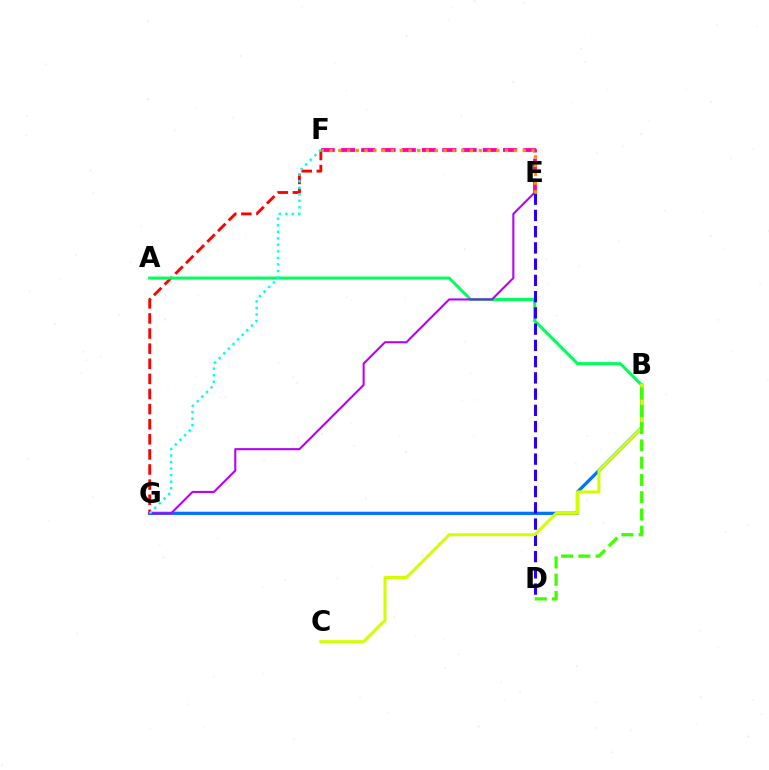{('B', 'G'): [{'color': '#0074ff', 'line_style': 'solid', 'thickness': 2.34}], ('F', 'G'): [{'color': '#ff0000', 'line_style': 'dashed', 'thickness': 2.05}, {'color': '#00fff6', 'line_style': 'dotted', 'thickness': 1.78}], ('A', 'B'): [{'color': '#00ff5c', 'line_style': 'solid', 'thickness': 2.19}], ('E', 'G'): [{'color': '#b900ff', 'line_style': 'solid', 'thickness': 1.51}], ('E', 'F'): [{'color': '#ff00ac', 'line_style': 'dashed', 'thickness': 2.75}, {'color': '#ff9400', 'line_style': 'dotted', 'thickness': 2.39}], ('D', 'E'): [{'color': '#2500ff', 'line_style': 'dashed', 'thickness': 2.21}], ('B', 'C'): [{'color': '#d1ff00', 'line_style': 'solid', 'thickness': 2.16}], ('B', 'D'): [{'color': '#3dff00', 'line_style': 'dashed', 'thickness': 2.35}]}